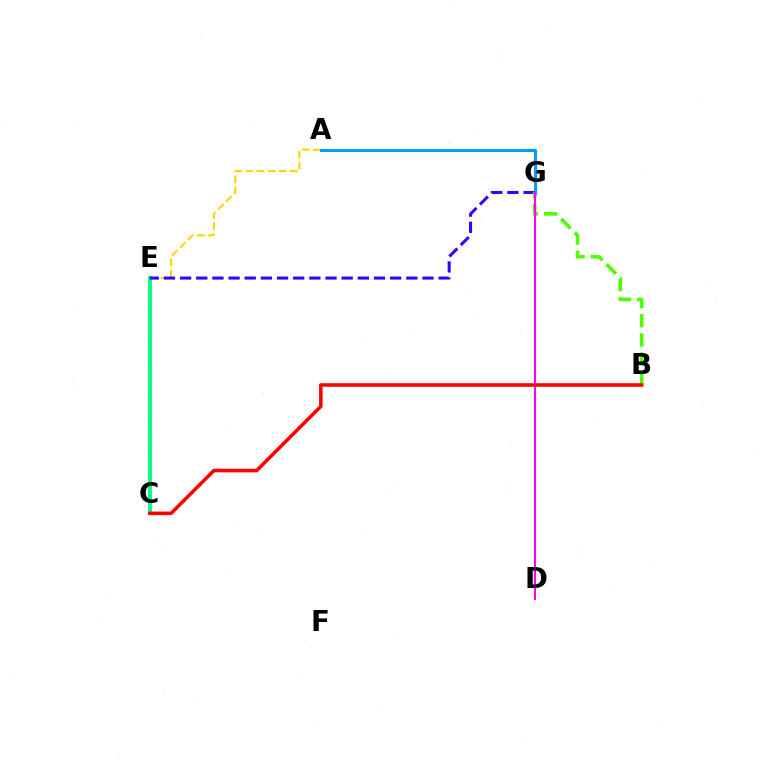{('A', 'C'): [{'color': '#ffd500', 'line_style': 'dashed', 'thickness': 1.51}], ('C', 'E'): [{'color': '#00ff86', 'line_style': 'solid', 'thickness': 2.78}], ('E', 'G'): [{'color': '#3700ff', 'line_style': 'dashed', 'thickness': 2.2}], ('B', 'G'): [{'color': '#4fff00', 'line_style': 'dashed', 'thickness': 2.61}], ('A', 'G'): [{'color': '#009eff', 'line_style': 'solid', 'thickness': 2.23}], ('D', 'G'): [{'color': '#ff00ed', 'line_style': 'solid', 'thickness': 1.5}], ('B', 'C'): [{'color': '#ff0000', 'line_style': 'solid', 'thickness': 2.57}]}